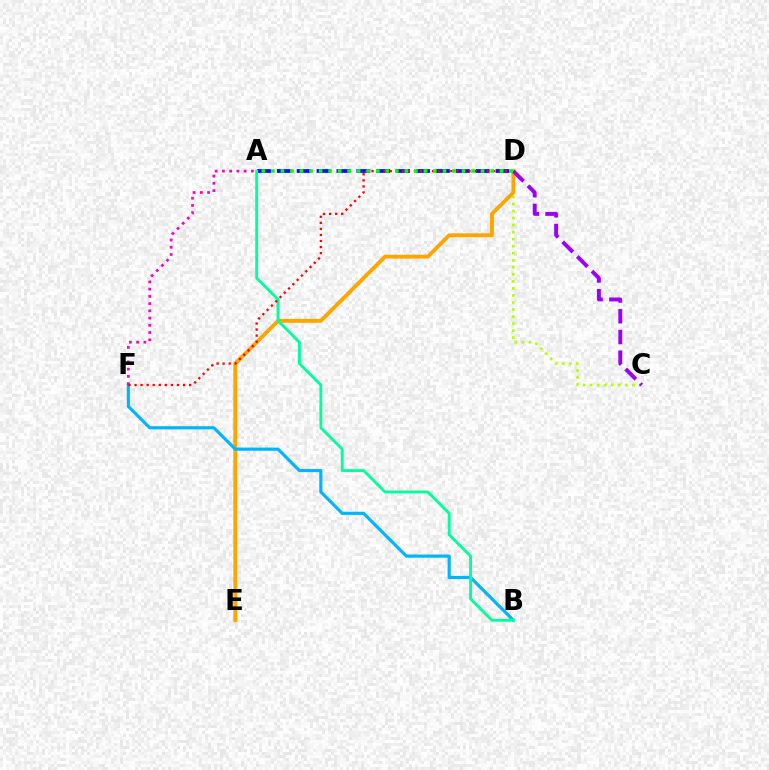{('C', 'D'): [{'color': '#b3ff00', 'line_style': 'dotted', 'thickness': 1.91}, {'color': '#9b00ff', 'line_style': 'dashed', 'thickness': 2.82}], ('D', 'E'): [{'color': '#ffa500', 'line_style': 'solid', 'thickness': 2.79}], ('A', 'D'): [{'color': '#0010ff', 'line_style': 'dashed', 'thickness': 2.7}, {'color': '#08ff00', 'line_style': 'dotted', 'thickness': 2.59}], ('B', 'F'): [{'color': '#00b5ff', 'line_style': 'solid', 'thickness': 2.28}], ('A', 'B'): [{'color': '#00ff9d', 'line_style': 'solid', 'thickness': 2.05}], ('A', 'F'): [{'color': '#ff00bd', 'line_style': 'dotted', 'thickness': 1.97}], ('D', 'F'): [{'color': '#ff0000', 'line_style': 'dotted', 'thickness': 1.65}]}